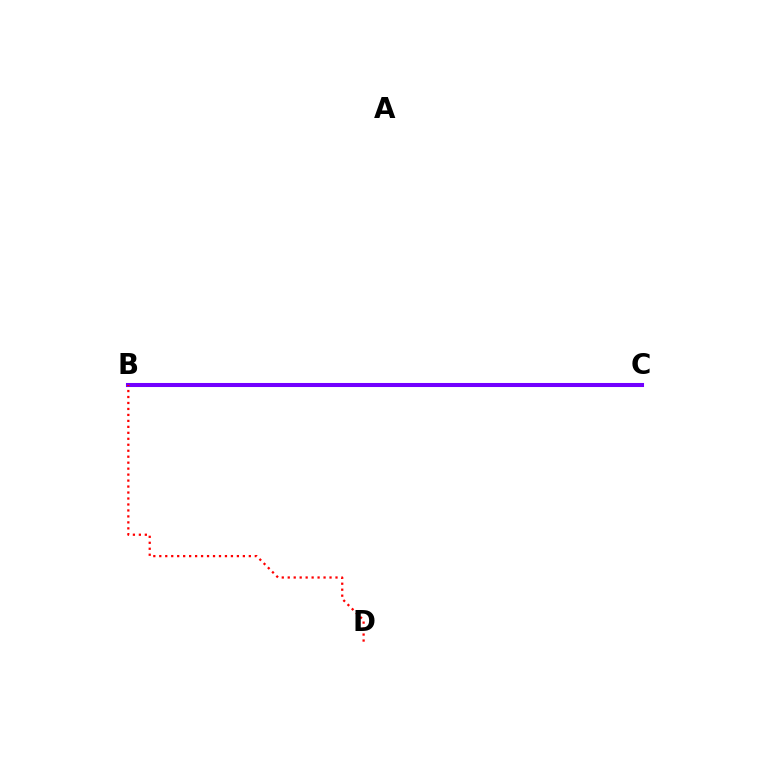{('B', 'C'): [{'color': '#00fff6', 'line_style': 'solid', 'thickness': 2.64}, {'color': '#84ff00', 'line_style': 'solid', 'thickness': 1.66}, {'color': '#7200ff', 'line_style': 'solid', 'thickness': 2.92}], ('B', 'D'): [{'color': '#ff0000', 'line_style': 'dotted', 'thickness': 1.62}]}